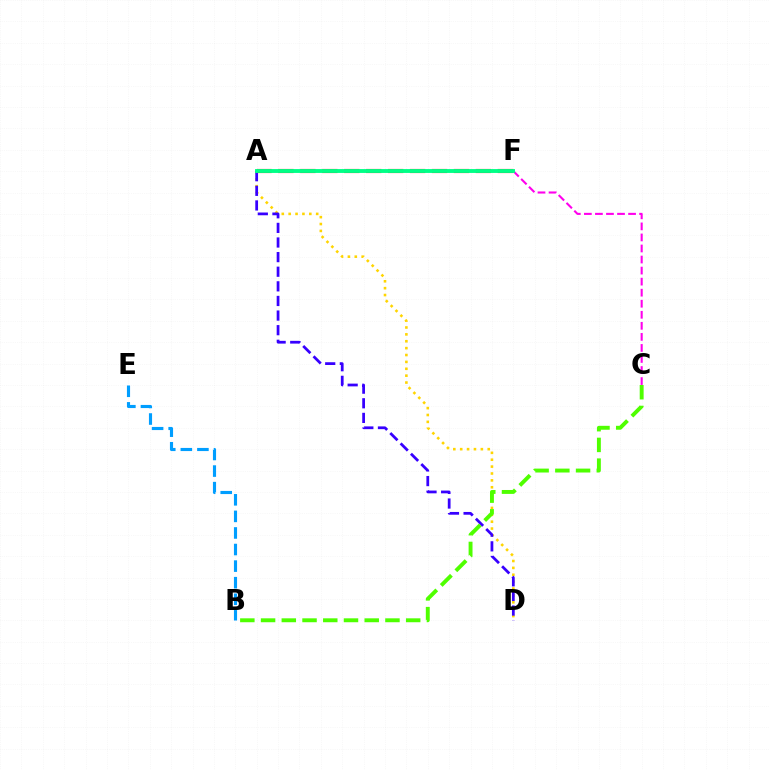{('A', 'D'): [{'color': '#ffd500', 'line_style': 'dotted', 'thickness': 1.87}, {'color': '#3700ff', 'line_style': 'dashed', 'thickness': 1.99}], ('B', 'E'): [{'color': '#009eff', 'line_style': 'dashed', 'thickness': 2.25}], ('C', 'F'): [{'color': '#ff00ed', 'line_style': 'dashed', 'thickness': 1.5}], ('B', 'C'): [{'color': '#4fff00', 'line_style': 'dashed', 'thickness': 2.82}], ('A', 'F'): [{'color': '#ff0000', 'line_style': 'dashed', 'thickness': 2.98}, {'color': '#00ff86', 'line_style': 'solid', 'thickness': 2.79}]}